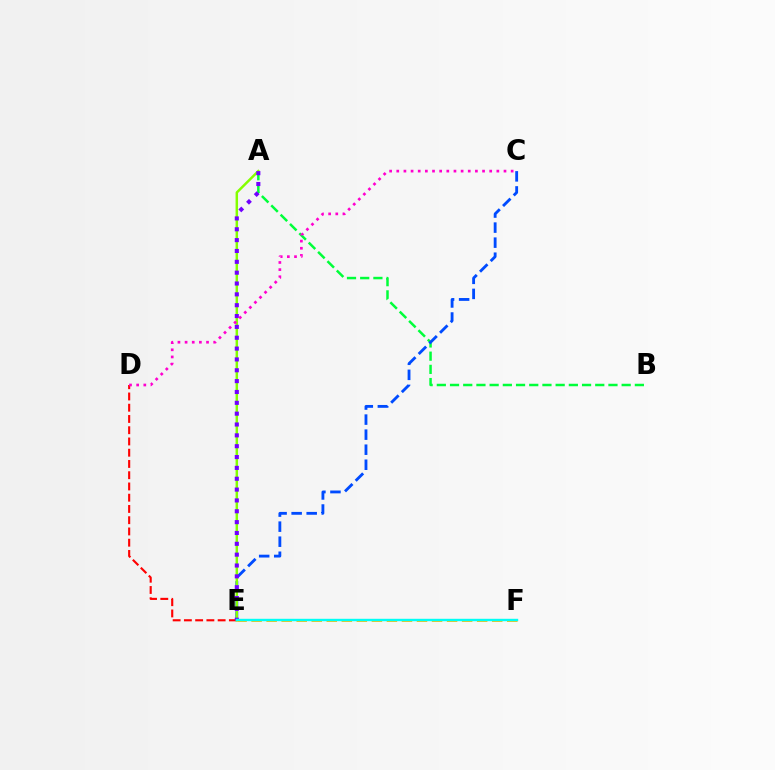{('D', 'E'): [{'color': '#ff0000', 'line_style': 'dashed', 'thickness': 1.53}], ('A', 'B'): [{'color': '#00ff39', 'line_style': 'dashed', 'thickness': 1.79}], ('C', 'E'): [{'color': '#004bff', 'line_style': 'dashed', 'thickness': 2.04}], ('A', 'E'): [{'color': '#84ff00', 'line_style': 'solid', 'thickness': 1.78}, {'color': '#7200ff', 'line_style': 'dotted', 'thickness': 2.95}], ('E', 'F'): [{'color': '#ffbd00', 'line_style': 'dashed', 'thickness': 2.04}, {'color': '#00fff6', 'line_style': 'solid', 'thickness': 1.73}], ('C', 'D'): [{'color': '#ff00cf', 'line_style': 'dotted', 'thickness': 1.94}]}